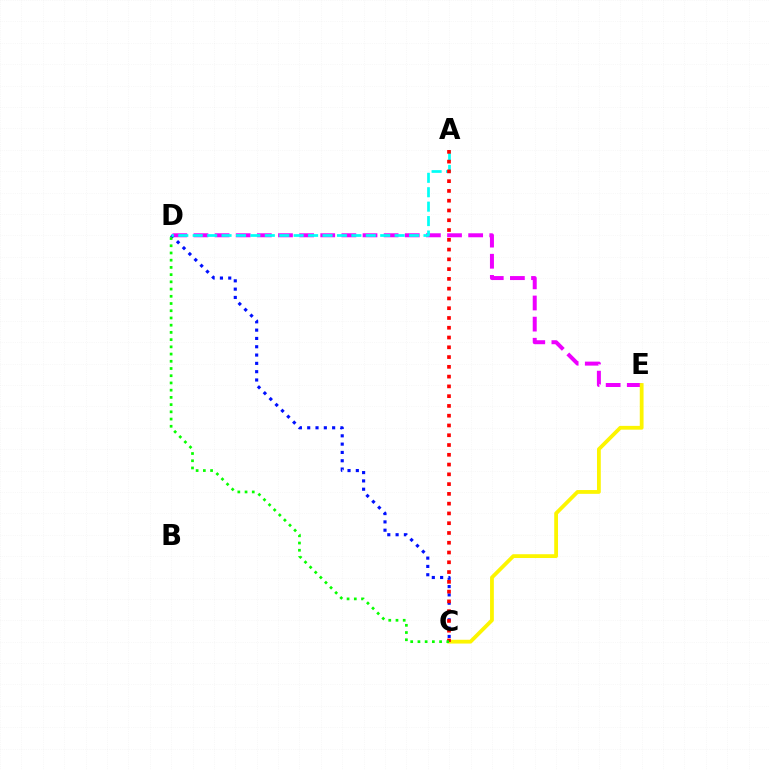{('D', 'E'): [{'color': '#ee00ff', 'line_style': 'dashed', 'thickness': 2.87}], ('C', 'D'): [{'color': '#0010ff', 'line_style': 'dotted', 'thickness': 2.26}, {'color': '#08ff00', 'line_style': 'dotted', 'thickness': 1.96}], ('A', 'D'): [{'color': '#00fff6', 'line_style': 'dashed', 'thickness': 1.96}], ('C', 'E'): [{'color': '#fcf500', 'line_style': 'solid', 'thickness': 2.73}], ('A', 'C'): [{'color': '#ff0000', 'line_style': 'dotted', 'thickness': 2.66}]}